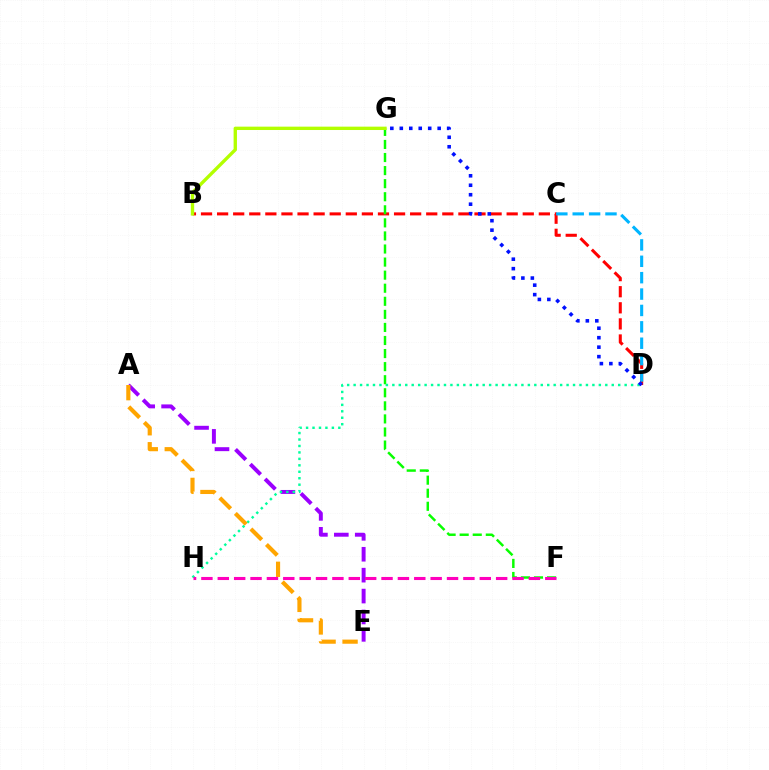{('A', 'E'): [{'color': '#9b00ff', 'line_style': 'dashed', 'thickness': 2.84}, {'color': '#ffa500', 'line_style': 'dashed', 'thickness': 2.99}], ('B', 'D'): [{'color': '#ff0000', 'line_style': 'dashed', 'thickness': 2.19}], ('D', 'H'): [{'color': '#00ff9d', 'line_style': 'dotted', 'thickness': 1.75}], ('C', 'D'): [{'color': '#00b5ff', 'line_style': 'dashed', 'thickness': 2.23}], ('F', 'G'): [{'color': '#08ff00', 'line_style': 'dashed', 'thickness': 1.78}], ('B', 'G'): [{'color': '#b3ff00', 'line_style': 'solid', 'thickness': 2.42}], ('D', 'G'): [{'color': '#0010ff', 'line_style': 'dotted', 'thickness': 2.57}], ('F', 'H'): [{'color': '#ff00bd', 'line_style': 'dashed', 'thickness': 2.22}]}